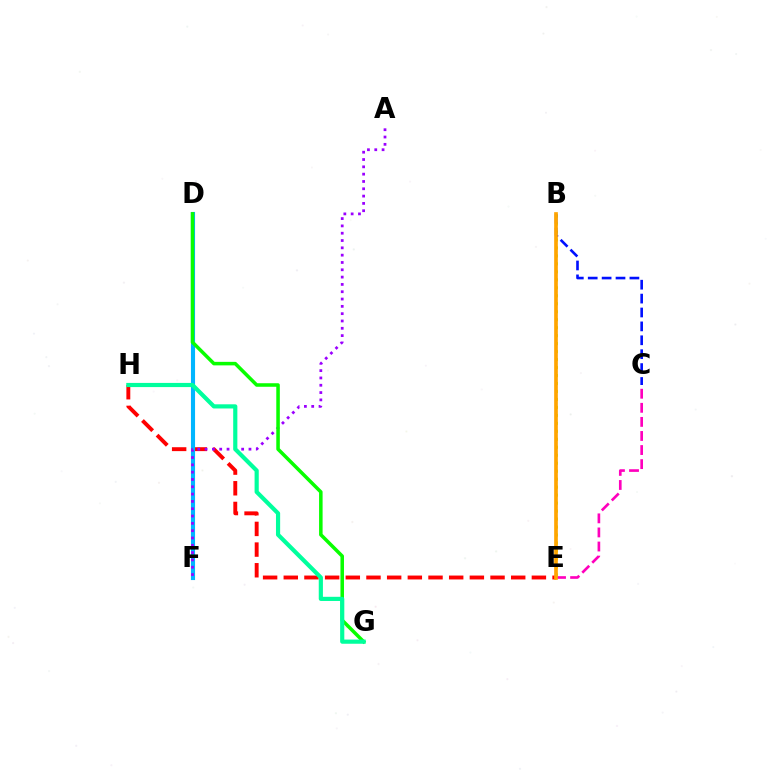{('B', 'E'): [{'color': '#b3ff00', 'line_style': 'dotted', 'thickness': 2.17}, {'color': '#ffa500', 'line_style': 'solid', 'thickness': 2.64}], ('E', 'H'): [{'color': '#ff0000', 'line_style': 'dashed', 'thickness': 2.81}], ('D', 'F'): [{'color': '#00b5ff', 'line_style': 'solid', 'thickness': 2.96}], ('A', 'F'): [{'color': '#9b00ff', 'line_style': 'dotted', 'thickness': 1.99}], ('B', 'C'): [{'color': '#0010ff', 'line_style': 'dashed', 'thickness': 1.89}], ('C', 'E'): [{'color': '#ff00bd', 'line_style': 'dashed', 'thickness': 1.91}], ('D', 'G'): [{'color': '#08ff00', 'line_style': 'solid', 'thickness': 2.54}], ('G', 'H'): [{'color': '#00ff9d', 'line_style': 'solid', 'thickness': 3.0}]}